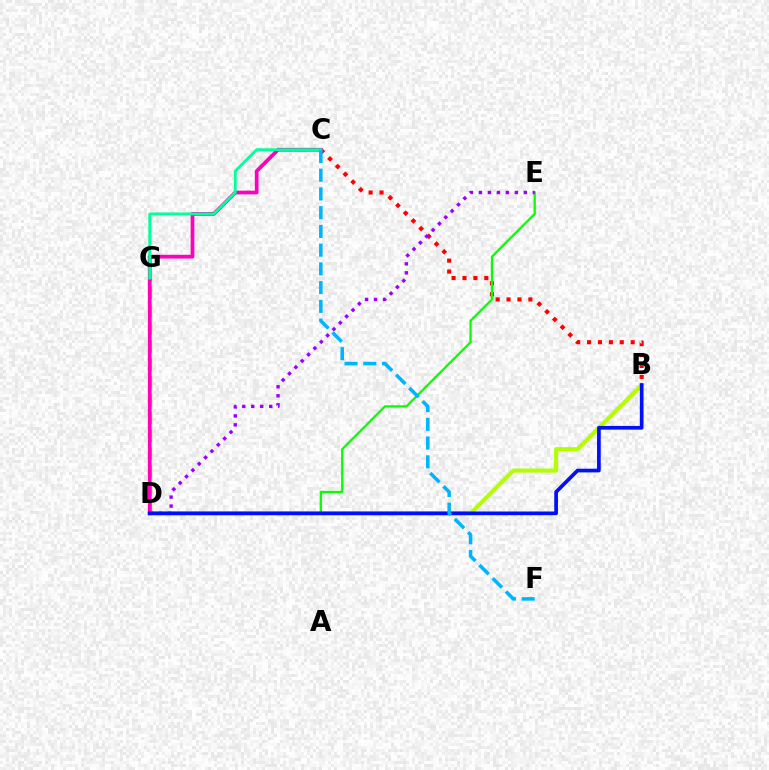{('D', 'G'): [{'color': '#ffa500', 'line_style': 'dashed', 'thickness': 2.43}], ('B', 'C'): [{'color': '#ff0000', 'line_style': 'dotted', 'thickness': 2.96}], ('B', 'D'): [{'color': '#b3ff00', 'line_style': 'solid', 'thickness': 2.94}, {'color': '#0010ff', 'line_style': 'solid', 'thickness': 2.66}], ('D', 'E'): [{'color': '#08ff00', 'line_style': 'solid', 'thickness': 1.62}, {'color': '#9b00ff', 'line_style': 'dotted', 'thickness': 2.44}], ('C', 'D'): [{'color': '#ff00bd', 'line_style': 'solid', 'thickness': 2.7}], ('C', 'G'): [{'color': '#00ff9d', 'line_style': 'solid', 'thickness': 2.03}], ('C', 'F'): [{'color': '#00b5ff', 'line_style': 'dashed', 'thickness': 2.55}]}